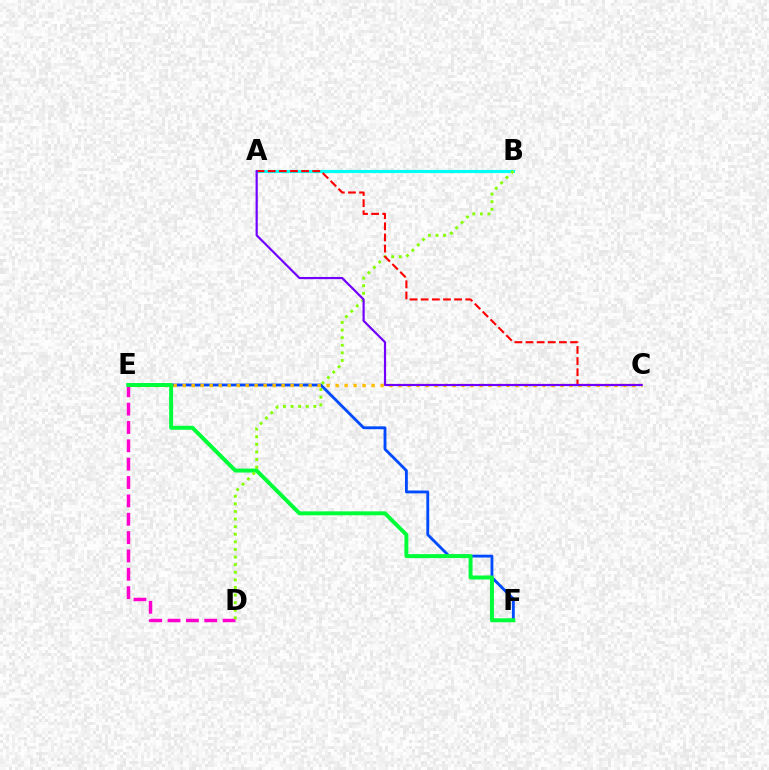{('A', 'B'): [{'color': '#00fff6', 'line_style': 'solid', 'thickness': 2.26}], ('E', 'F'): [{'color': '#004bff', 'line_style': 'solid', 'thickness': 2.05}, {'color': '#00ff39', 'line_style': 'solid', 'thickness': 2.85}], ('C', 'E'): [{'color': '#ffbd00', 'line_style': 'dotted', 'thickness': 2.44}], ('D', 'E'): [{'color': '#ff00cf', 'line_style': 'dashed', 'thickness': 2.49}], ('B', 'D'): [{'color': '#84ff00', 'line_style': 'dotted', 'thickness': 2.06}], ('A', 'C'): [{'color': '#ff0000', 'line_style': 'dashed', 'thickness': 1.51}, {'color': '#7200ff', 'line_style': 'solid', 'thickness': 1.57}]}